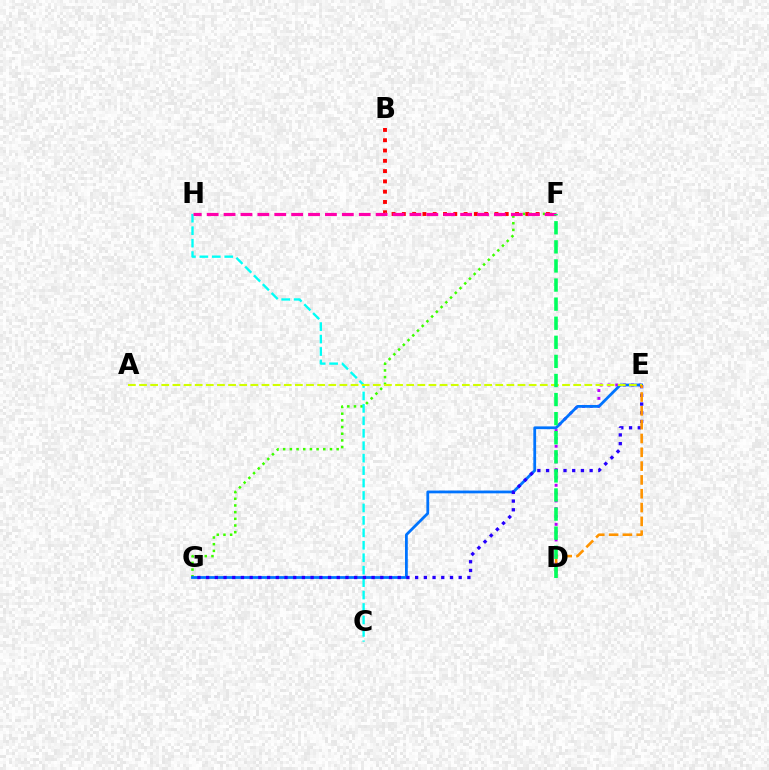{('F', 'G'): [{'color': '#3dff00', 'line_style': 'dotted', 'thickness': 1.81}], ('D', 'E'): [{'color': '#b900ff', 'line_style': 'dotted', 'thickness': 2.12}, {'color': '#ff9400', 'line_style': 'dashed', 'thickness': 1.88}], ('B', 'F'): [{'color': '#ff0000', 'line_style': 'dotted', 'thickness': 2.8}], ('C', 'H'): [{'color': '#00fff6', 'line_style': 'dashed', 'thickness': 1.69}], ('E', 'G'): [{'color': '#0074ff', 'line_style': 'solid', 'thickness': 2.0}, {'color': '#2500ff', 'line_style': 'dotted', 'thickness': 2.37}], ('F', 'H'): [{'color': '#ff00ac', 'line_style': 'dashed', 'thickness': 2.3}], ('A', 'E'): [{'color': '#d1ff00', 'line_style': 'dashed', 'thickness': 1.51}], ('D', 'F'): [{'color': '#00ff5c', 'line_style': 'dashed', 'thickness': 2.59}]}